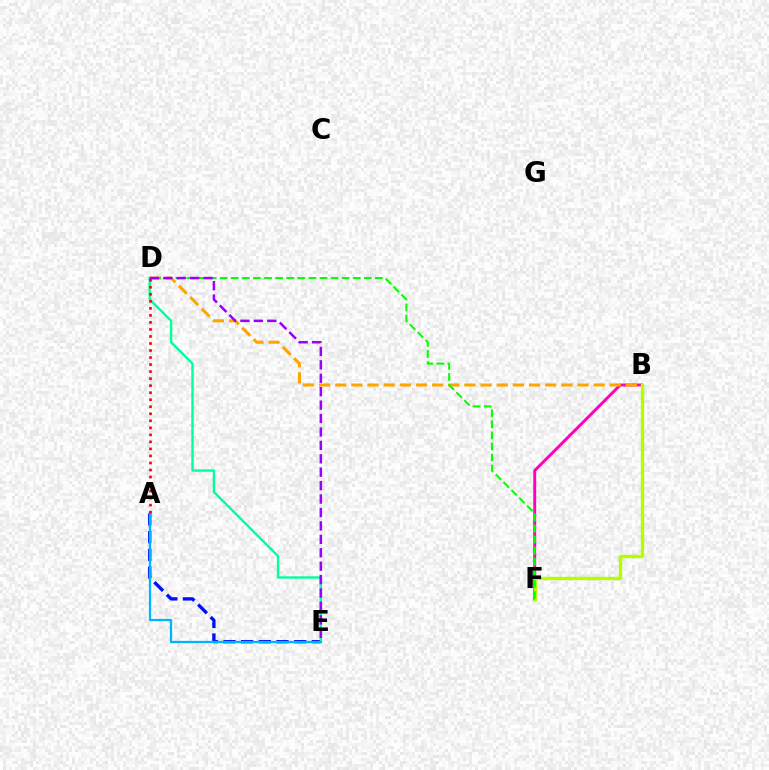{('A', 'E'): [{'color': '#0010ff', 'line_style': 'dashed', 'thickness': 2.4}, {'color': '#00b5ff', 'line_style': 'solid', 'thickness': 1.63}], ('D', 'E'): [{'color': '#00ff9d', 'line_style': 'solid', 'thickness': 1.73}, {'color': '#9b00ff', 'line_style': 'dashed', 'thickness': 1.82}], ('B', 'F'): [{'color': '#ff00bd', 'line_style': 'solid', 'thickness': 2.11}, {'color': '#b3ff00', 'line_style': 'solid', 'thickness': 2.45}], ('B', 'D'): [{'color': '#ffa500', 'line_style': 'dashed', 'thickness': 2.19}], ('A', 'D'): [{'color': '#ff0000', 'line_style': 'dotted', 'thickness': 1.91}], ('D', 'F'): [{'color': '#08ff00', 'line_style': 'dashed', 'thickness': 1.51}]}